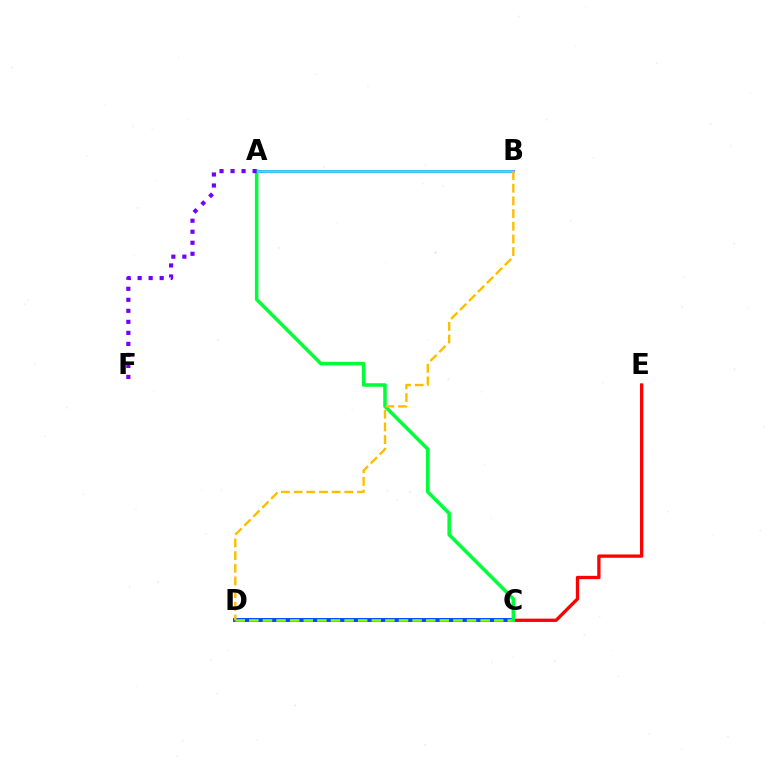{('C', 'D'): [{'color': '#004bff', 'line_style': 'solid', 'thickness': 2.82}, {'color': '#84ff00', 'line_style': 'dashed', 'thickness': 1.85}], ('A', 'B'): [{'color': '#ff00cf', 'line_style': 'solid', 'thickness': 2.18}, {'color': '#00fff6', 'line_style': 'solid', 'thickness': 1.81}], ('C', 'E'): [{'color': '#ff0000', 'line_style': 'solid', 'thickness': 2.38}], ('A', 'C'): [{'color': '#00ff39', 'line_style': 'solid', 'thickness': 2.54}], ('A', 'F'): [{'color': '#7200ff', 'line_style': 'dotted', 'thickness': 2.99}], ('B', 'D'): [{'color': '#ffbd00', 'line_style': 'dashed', 'thickness': 1.72}]}